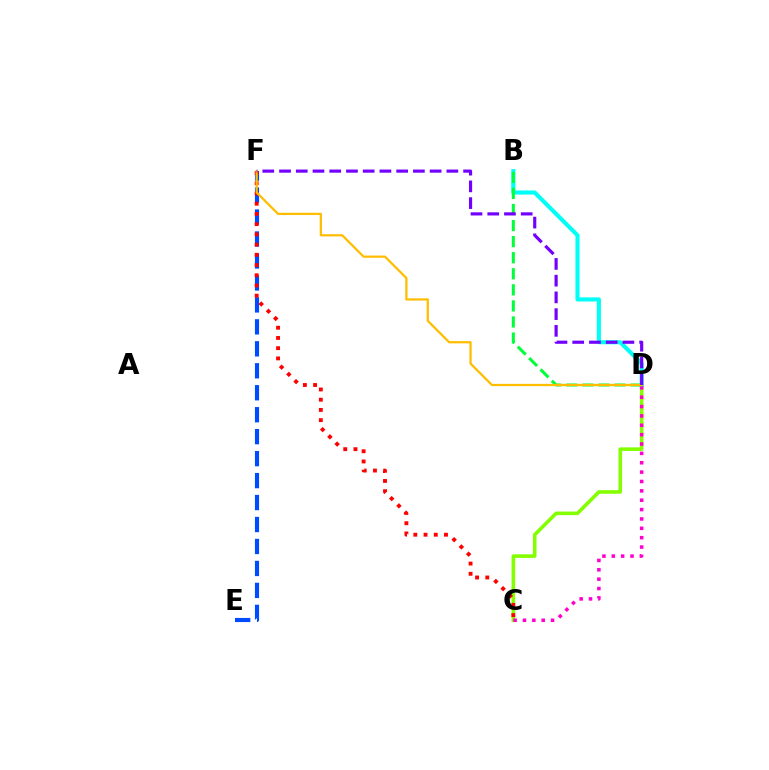{('C', 'D'): [{'color': '#84ff00', 'line_style': 'solid', 'thickness': 2.58}, {'color': '#ff00cf', 'line_style': 'dotted', 'thickness': 2.54}], ('B', 'D'): [{'color': '#00fff6', 'line_style': 'solid', 'thickness': 2.95}, {'color': '#00ff39', 'line_style': 'dashed', 'thickness': 2.18}], ('E', 'F'): [{'color': '#004bff', 'line_style': 'dashed', 'thickness': 2.98}], ('C', 'F'): [{'color': '#ff0000', 'line_style': 'dotted', 'thickness': 2.78}], ('D', 'F'): [{'color': '#ffbd00', 'line_style': 'solid', 'thickness': 1.61}, {'color': '#7200ff', 'line_style': 'dashed', 'thickness': 2.27}]}